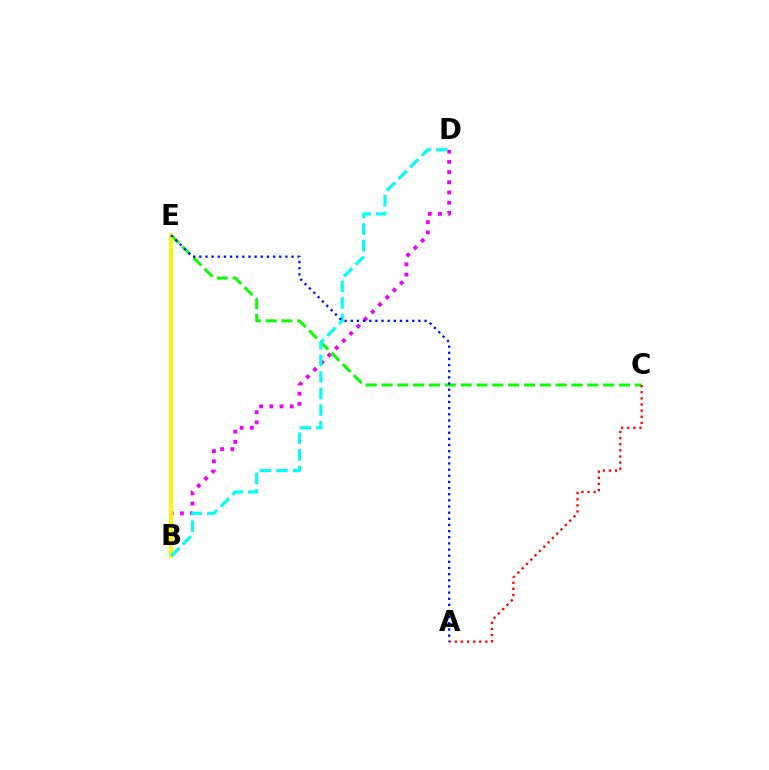{('B', 'D'): [{'color': '#ee00ff', 'line_style': 'dotted', 'thickness': 2.77}, {'color': '#00fff6', 'line_style': 'dashed', 'thickness': 2.25}], ('C', 'E'): [{'color': '#08ff00', 'line_style': 'dashed', 'thickness': 2.15}], ('B', 'E'): [{'color': '#fcf500', 'line_style': 'solid', 'thickness': 2.77}], ('A', 'C'): [{'color': '#ff0000', 'line_style': 'dotted', 'thickness': 1.66}], ('A', 'E'): [{'color': '#0010ff', 'line_style': 'dotted', 'thickness': 1.67}]}